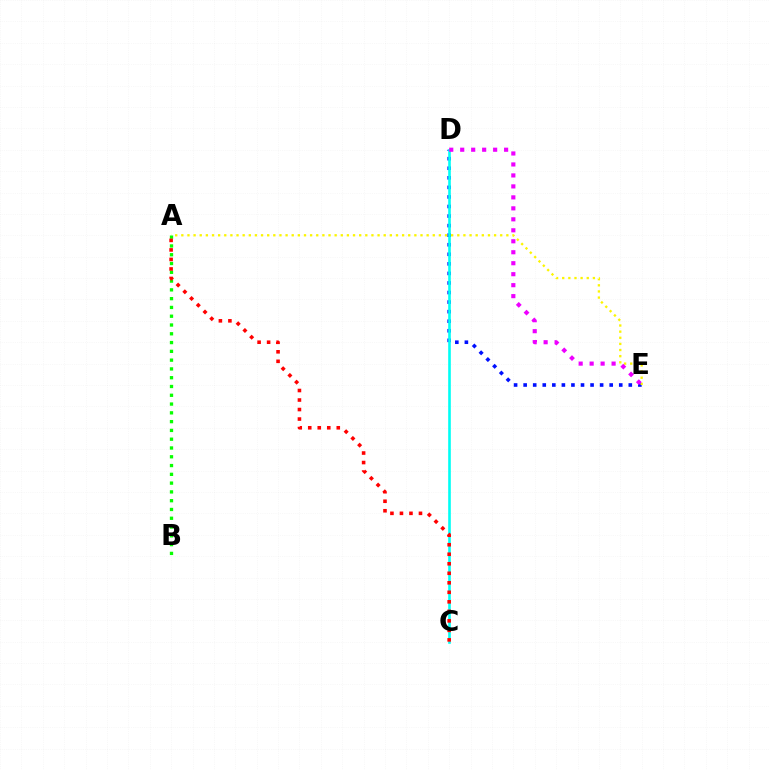{('D', 'E'): [{'color': '#0010ff', 'line_style': 'dotted', 'thickness': 2.6}, {'color': '#ee00ff', 'line_style': 'dotted', 'thickness': 2.98}], ('C', 'D'): [{'color': '#00fff6', 'line_style': 'solid', 'thickness': 1.89}], ('A', 'E'): [{'color': '#fcf500', 'line_style': 'dotted', 'thickness': 1.67}], ('A', 'B'): [{'color': '#08ff00', 'line_style': 'dotted', 'thickness': 2.39}], ('A', 'C'): [{'color': '#ff0000', 'line_style': 'dotted', 'thickness': 2.58}]}